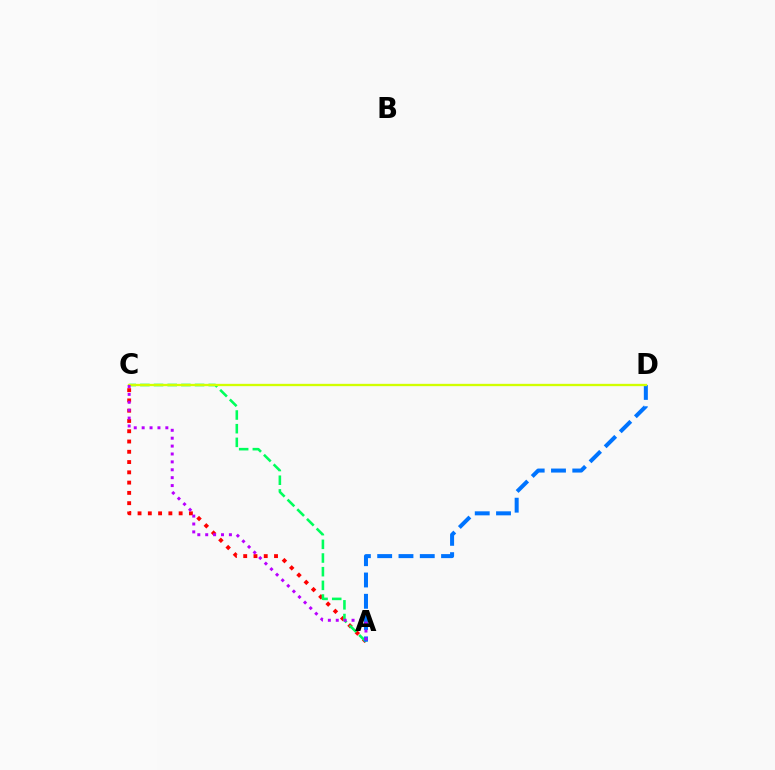{('A', 'C'): [{'color': '#ff0000', 'line_style': 'dotted', 'thickness': 2.79}, {'color': '#00ff5c', 'line_style': 'dashed', 'thickness': 1.86}, {'color': '#b900ff', 'line_style': 'dotted', 'thickness': 2.15}], ('A', 'D'): [{'color': '#0074ff', 'line_style': 'dashed', 'thickness': 2.89}], ('C', 'D'): [{'color': '#d1ff00', 'line_style': 'solid', 'thickness': 1.67}]}